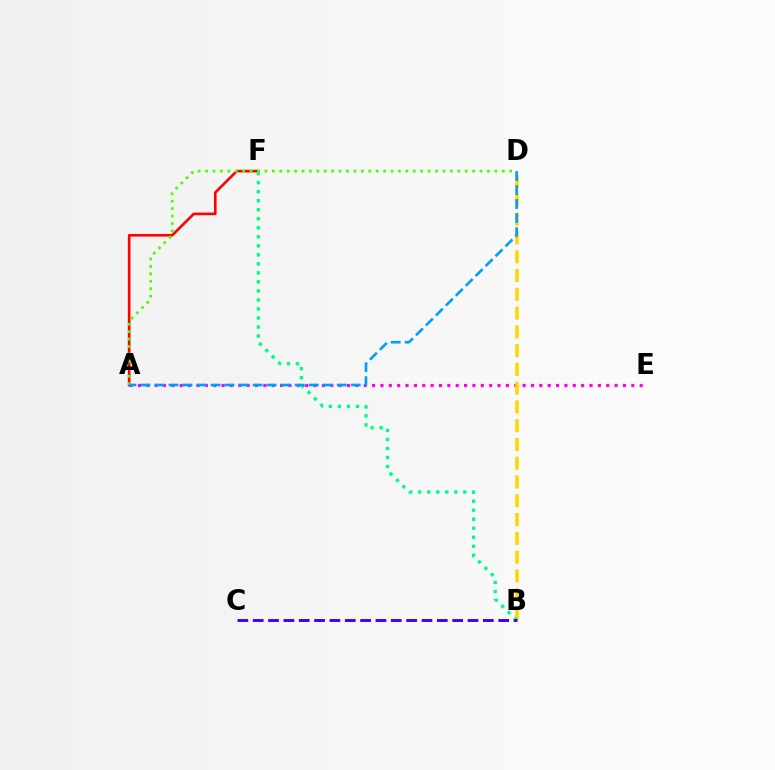{('A', 'E'): [{'color': '#ff00ed', 'line_style': 'dotted', 'thickness': 2.27}], ('B', 'D'): [{'color': '#ffd500', 'line_style': 'dashed', 'thickness': 2.55}], ('A', 'F'): [{'color': '#ff0000', 'line_style': 'solid', 'thickness': 1.89}], ('B', 'F'): [{'color': '#00ff86', 'line_style': 'dotted', 'thickness': 2.45}], ('B', 'C'): [{'color': '#3700ff', 'line_style': 'dashed', 'thickness': 2.08}], ('A', 'D'): [{'color': '#4fff00', 'line_style': 'dotted', 'thickness': 2.02}, {'color': '#009eff', 'line_style': 'dashed', 'thickness': 1.9}]}